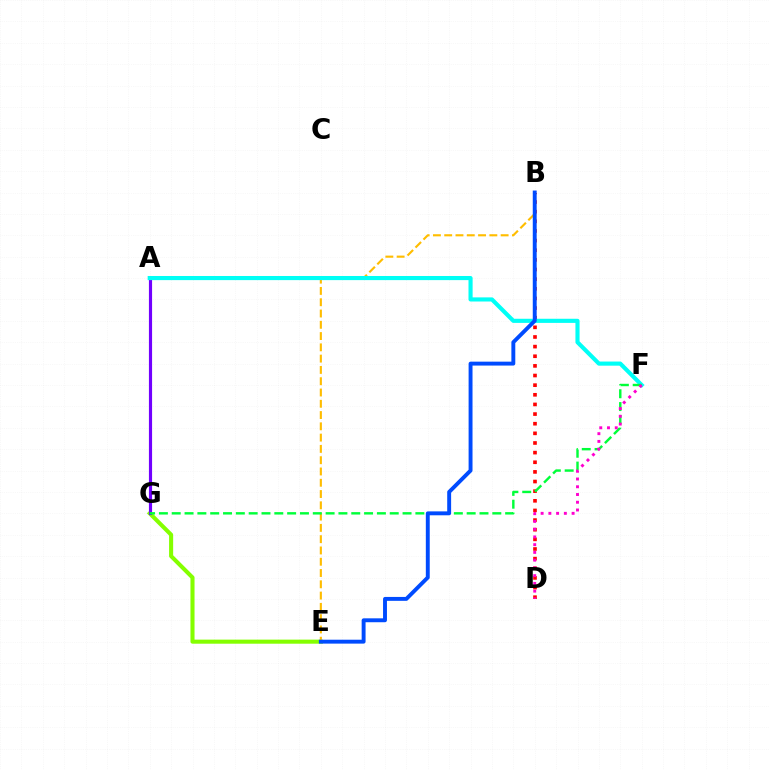{('E', 'G'): [{'color': '#84ff00', 'line_style': 'solid', 'thickness': 2.93}], ('B', 'D'): [{'color': '#ff0000', 'line_style': 'dotted', 'thickness': 2.62}], ('A', 'G'): [{'color': '#7200ff', 'line_style': 'solid', 'thickness': 2.27}], ('B', 'E'): [{'color': '#ffbd00', 'line_style': 'dashed', 'thickness': 1.53}, {'color': '#004bff', 'line_style': 'solid', 'thickness': 2.81}], ('A', 'F'): [{'color': '#00fff6', 'line_style': 'solid', 'thickness': 2.97}], ('F', 'G'): [{'color': '#00ff39', 'line_style': 'dashed', 'thickness': 1.74}], ('D', 'F'): [{'color': '#ff00cf', 'line_style': 'dotted', 'thickness': 2.1}]}